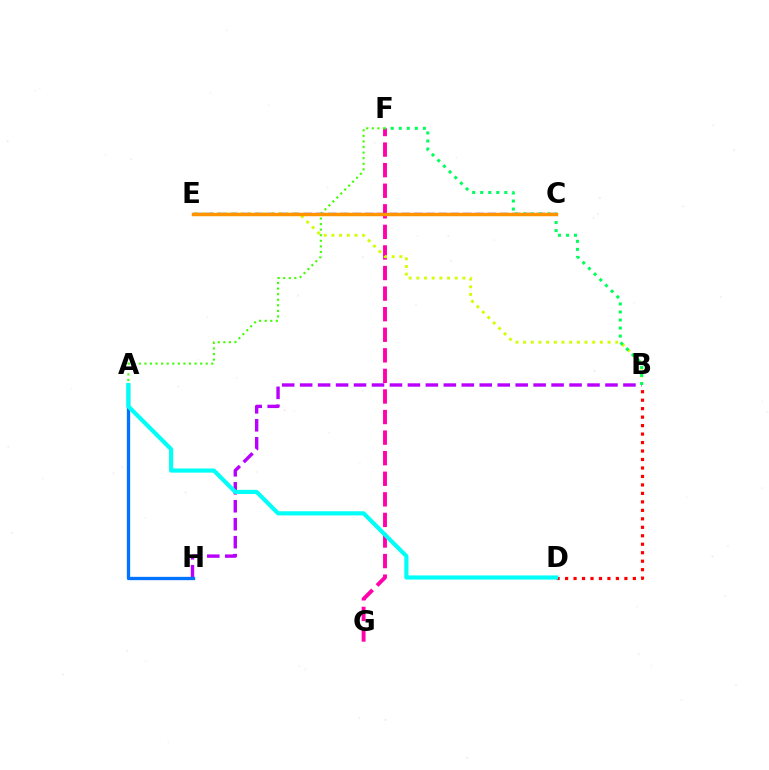{('F', 'G'): [{'color': '#ff00ac', 'line_style': 'dashed', 'thickness': 2.79}], ('B', 'D'): [{'color': '#ff0000', 'line_style': 'dotted', 'thickness': 2.3}], ('B', 'E'): [{'color': '#d1ff00', 'line_style': 'dotted', 'thickness': 2.09}], ('A', 'F'): [{'color': '#3dff00', 'line_style': 'dotted', 'thickness': 1.51}], ('C', 'E'): [{'color': '#2500ff', 'line_style': 'dashed', 'thickness': 1.67}, {'color': '#ff9400', 'line_style': 'solid', 'thickness': 2.48}], ('B', 'H'): [{'color': '#b900ff', 'line_style': 'dashed', 'thickness': 2.44}], ('A', 'H'): [{'color': '#0074ff', 'line_style': 'solid', 'thickness': 2.38}], ('A', 'D'): [{'color': '#00fff6', 'line_style': 'solid', 'thickness': 2.98}], ('B', 'F'): [{'color': '#00ff5c', 'line_style': 'dotted', 'thickness': 2.18}]}